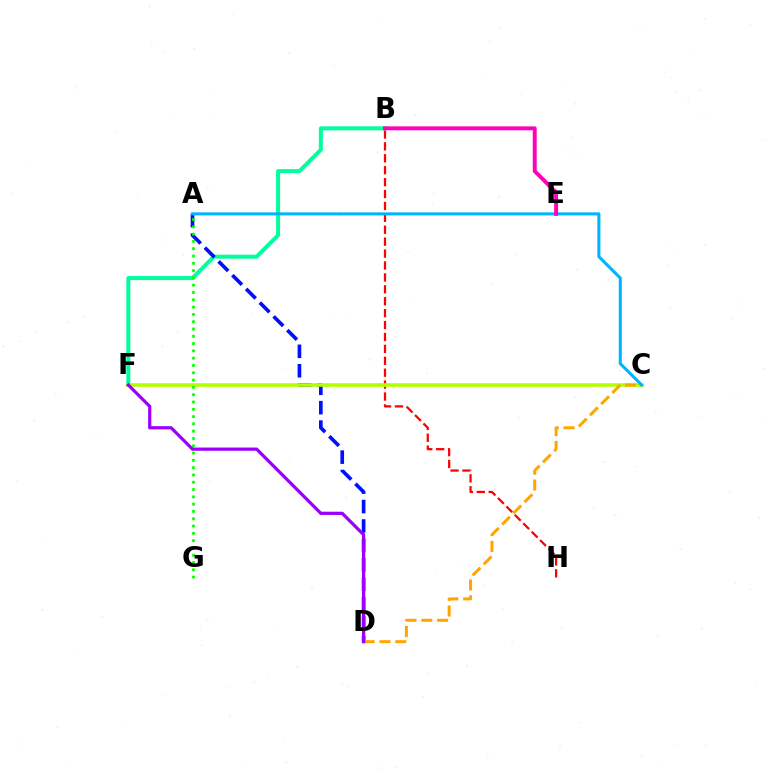{('B', 'H'): [{'color': '#ff0000', 'line_style': 'dashed', 'thickness': 1.62}], ('B', 'F'): [{'color': '#00ff9d', 'line_style': 'solid', 'thickness': 2.88}], ('A', 'D'): [{'color': '#0010ff', 'line_style': 'dashed', 'thickness': 2.64}], ('C', 'F'): [{'color': '#b3ff00', 'line_style': 'solid', 'thickness': 2.59}], ('C', 'D'): [{'color': '#ffa500', 'line_style': 'dashed', 'thickness': 2.15}], ('A', 'C'): [{'color': '#00b5ff', 'line_style': 'solid', 'thickness': 2.2}], ('A', 'G'): [{'color': '#08ff00', 'line_style': 'dotted', 'thickness': 1.98}], ('D', 'F'): [{'color': '#9b00ff', 'line_style': 'solid', 'thickness': 2.33}], ('B', 'E'): [{'color': '#ff00bd', 'line_style': 'solid', 'thickness': 2.83}]}